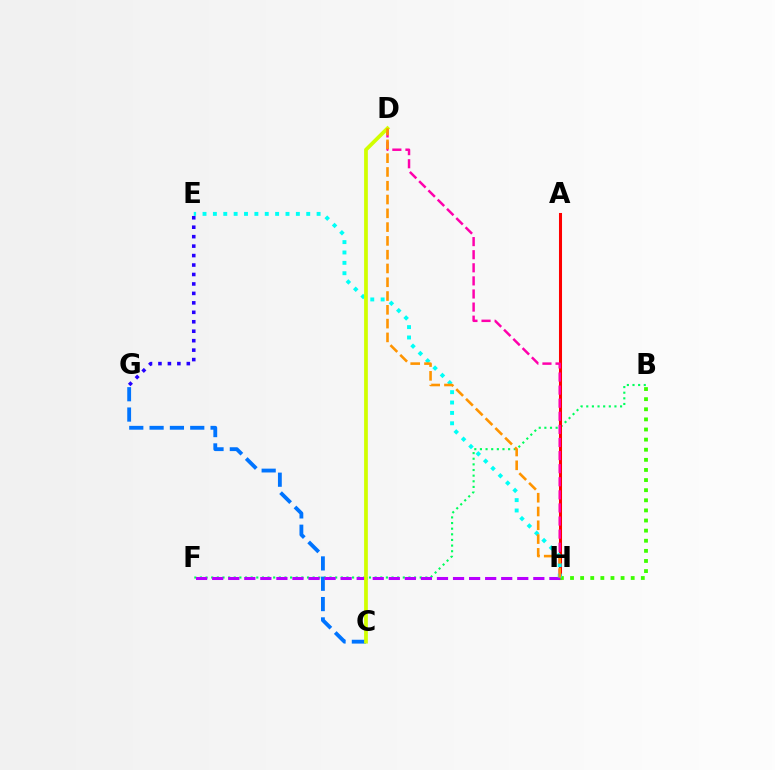{('B', 'F'): [{'color': '#00ff5c', 'line_style': 'dotted', 'thickness': 1.53}], ('C', 'G'): [{'color': '#0074ff', 'line_style': 'dashed', 'thickness': 2.76}], ('A', 'H'): [{'color': '#ff0000', 'line_style': 'solid', 'thickness': 2.19}], ('D', 'H'): [{'color': '#ff00ac', 'line_style': 'dashed', 'thickness': 1.78}, {'color': '#ff9400', 'line_style': 'dashed', 'thickness': 1.87}], ('B', 'H'): [{'color': '#3dff00', 'line_style': 'dotted', 'thickness': 2.75}], ('F', 'H'): [{'color': '#b900ff', 'line_style': 'dashed', 'thickness': 2.18}], ('E', 'H'): [{'color': '#00fff6', 'line_style': 'dotted', 'thickness': 2.82}], ('C', 'D'): [{'color': '#d1ff00', 'line_style': 'solid', 'thickness': 2.69}], ('E', 'G'): [{'color': '#2500ff', 'line_style': 'dotted', 'thickness': 2.57}]}